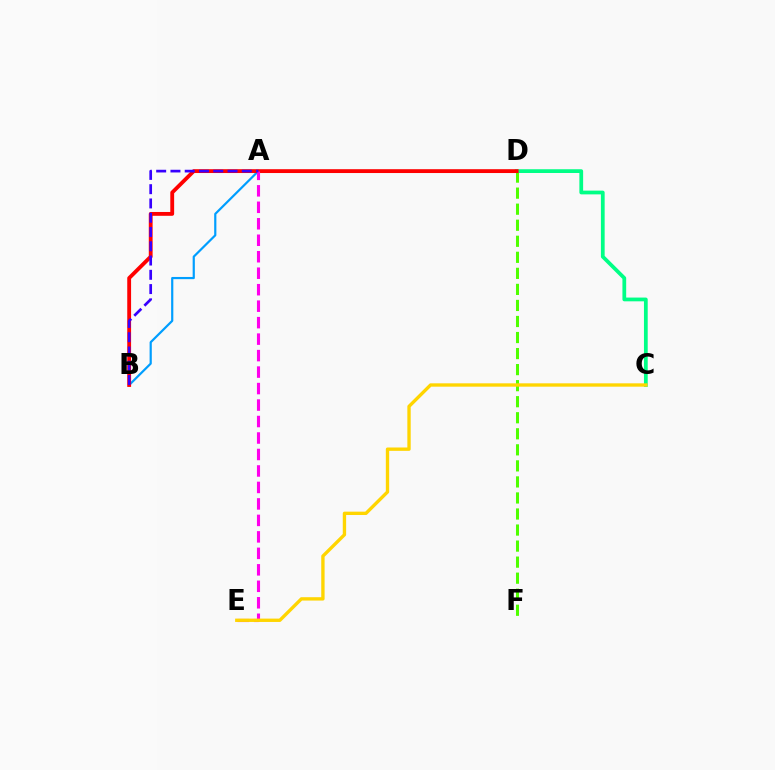{('A', 'B'): [{'color': '#009eff', 'line_style': 'solid', 'thickness': 1.58}, {'color': '#3700ff', 'line_style': 'dashed', 'thickness': 1.94}], ('D', 'F'): [{'color': '#4fff00', 'line_style': 'dashed', 'thickness': 2.18}], ('C', 'D'): [{'color': '#00ff86', 'line_style': 'solid', 'thickness': 2.7}], ('B', 'D'): [{'color': '#ff0000', 'line_style': 'solid', 'thickness': 2.76}], ('A', 'E'): [{'color': '#ff00ed', 'line_style': 'dashed', 'thickness': 2.24}], ('C', 'E'): [{'color': '#ffd500', 'line_style': 'solid', 'thickness': 2.41}]}